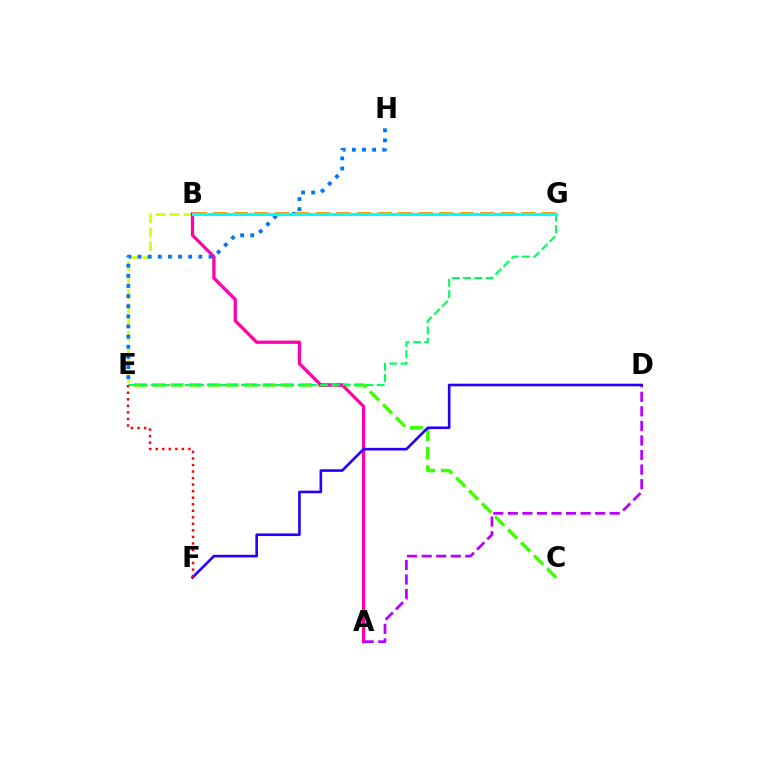{('C', 'E'): [{'color': '#3dff00', 'line_style': 'dashed', 'thickness': 2.49}], ('B', 'E'): [{'color': '#d1ff00', 'line_style': 'dashed', 'thickness': 1.9}], ('A', 'B'): [{'color': '#ff00ac', 'line_style': 'solid', 'thickness': 2.35}], ('A', 'D'): [{'color': '#b900ff', 'line_style': 'dashed', 'thickness': 1.98}], ('E', 'H'): [{'color': '#0074ff', 'line_style': 'dotted', 'thickness': 2.75}], ('B', 'G'): [{'color': '#ff9400', 'line_style': 'dashed', 'thickness': 2.79}, {'color': '#00fff6', 'line_style': 'solid', 'thickness': 2.21}], ('E', 'G'): [{'color': '#00ff5c', 'line_style': 'dashed', 'thickness': 1.53}], ('D', 'F'): [{'color': '#2500ff', 'line_style': 'solid', 'thickness': 1.89}], ('E', 'F'): [{'color': '#ff0000', 'line_style': 'dotted', 'thickness': 1.78}]}